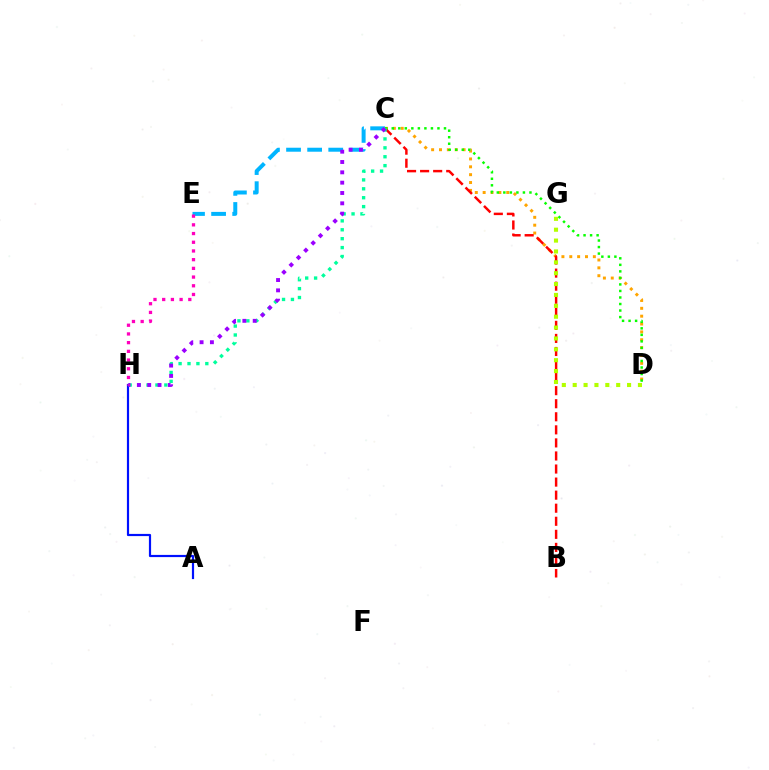{('C', 'D'): [{'color': '#ffa500', 'line_style': 'dotted', 'thickness': 2.14}, {'color': '#08ff00', 'line_style': 'dotted', 'thickness': 1.77}], ('B', 'C'): [{'color': '#ff0000', 'line_style': 'dashed', 'thickness': 1.77}], ('D', 'G'): [{'color': '#b3ff00', 'line_style': 'dotted', 'thickness': 2.95}], ('C', 'E'): [{'color': '#00b5ff', 'line_style': 'dashed', 'thickness': 2.87}], ('A', 'H'): [{'color': '#0010ff', 'line_style': 'solid', 'thickness': 1.57}], ('C', 'H'): [{'color': '#00ff9d', 'line_style': 'dotted', 'thickness': 2.42}, {'color': '#9b00ff', 'line_style': 'dotted', 'thickness': 2.81}], ('E', 'H'): [{'color': '#ff00bd', 'line_style': 'dotted', 'thickness': 2.37}]}